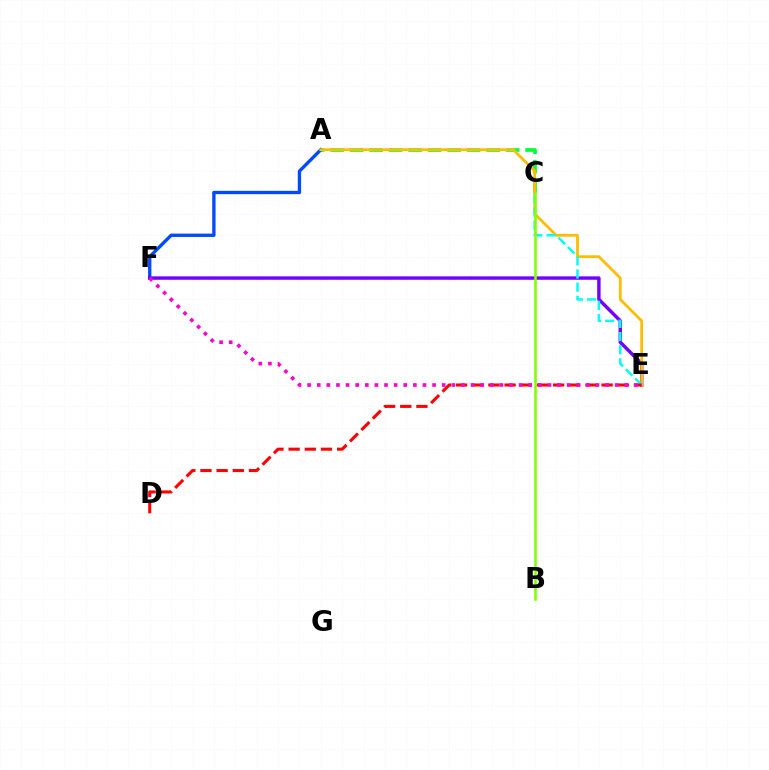{('A', 'C'): [{'color': '#00ff39', 'line_style': 'dashed', 'thickness': 2.65}], ('A', 'F'): [{'color': '#004bff', 'line_style': 'solid', 'thickness': 2.4}], ('E', 'F'): [{'color': '#7200ff', 'line_style': 'solid', 'thickness': 2.46}, {'color': '#ff00cf', 'line_style': 'dotted', 'thickness': 2.61}], ('A', 'E'): [{'color': '#ffbd00', 'line_style': 'solid', 'thickness': 2.01}], ('C', 'E'): [{'color': '#00fff6', 'line_style': 'dashed', 'thickness': 1.79}], ('D', 'E'): [{'color': '#ff0000', 'line_style': 'dashed', 'thickness': 2.2}], ('B', 'C'): [{'color': '#84ff00', 'line_style': 'solid', 'thickness': 1.85}]}